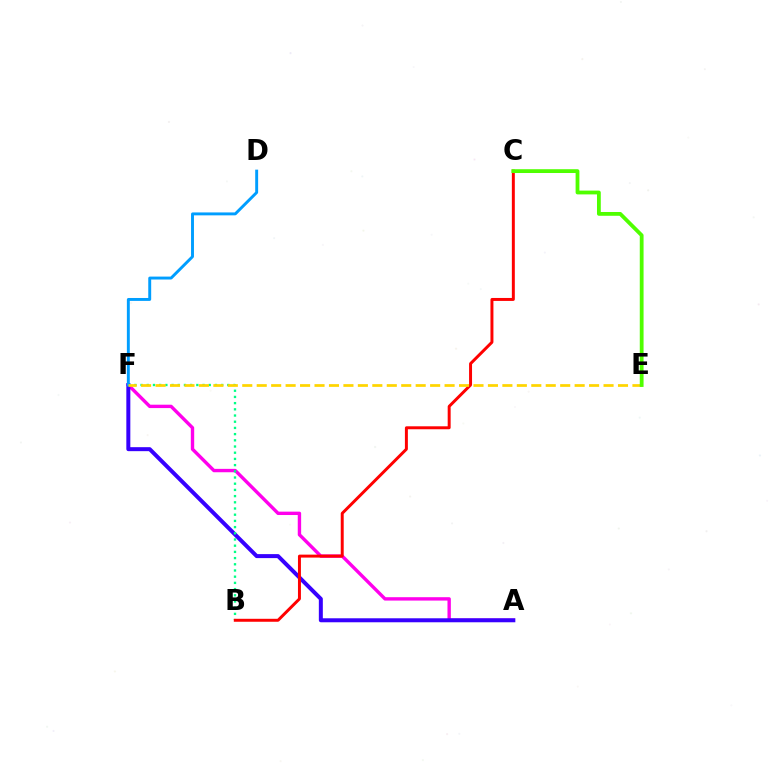{('A', 'F'): [{'color': '#ff00ed', 'line_style': 'solid', 'thickness': 2.43}, {'color': '#3700ff', 'line_style': 'solid', 'thickness': 2.87}], ('B', 'F'): [{'color': '#00ff86', 'line_style': 'dotted', 'thickness': 1.68}], ('D', 'F'): [{'color': '#009eff', 'line_style': 'solid', 'thickness': 2.1}], ('B', 'C'): [{'color': '#ff0000', 'line_style': 'solid', 'thickness': 2.13}], ('E', 'F'): [{'color': '#ffd500', 'line_style': 'dashed', 'thickness': 1.96}], ('C', 'E'): [{'color': '#4fff00', 'line_style': 'solid', 'thickness': 2.73}]}